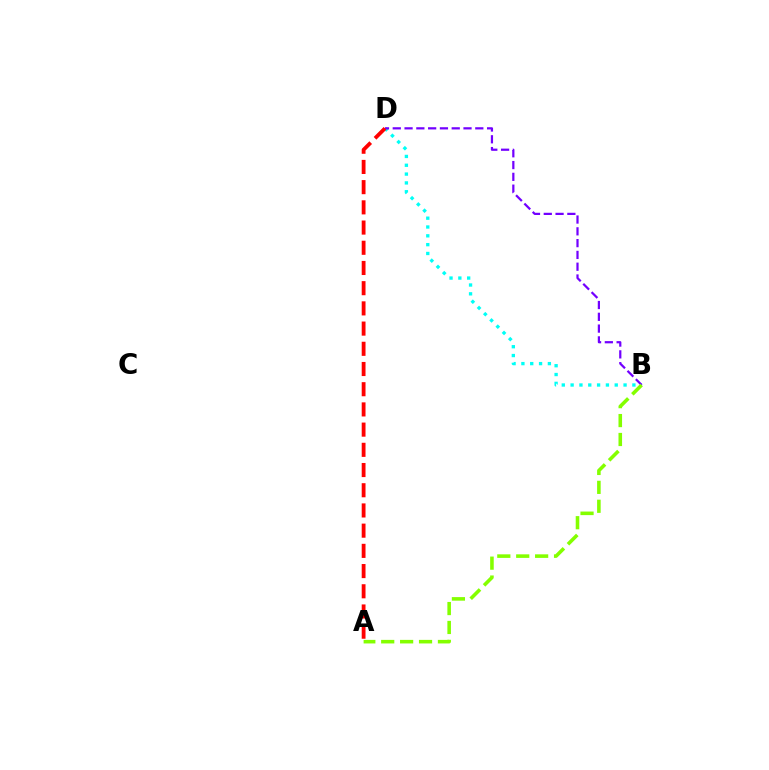{('B', 'D'): [{'color': '#00fff6', 'line_style': 'dotted', 'thickness': 2.4}, {'color': '#7200ff', 'line_style': 'dashed', 'thickness': 1.6}], ('A', 'D'): [{'color': '#ff0000', 'line_style': 'dashed', 'thickness': 2.75}], ('A', 'B'): [{'color': '#84ff00', 'line_style': 'dashed', 'thickness': 2.57}]}